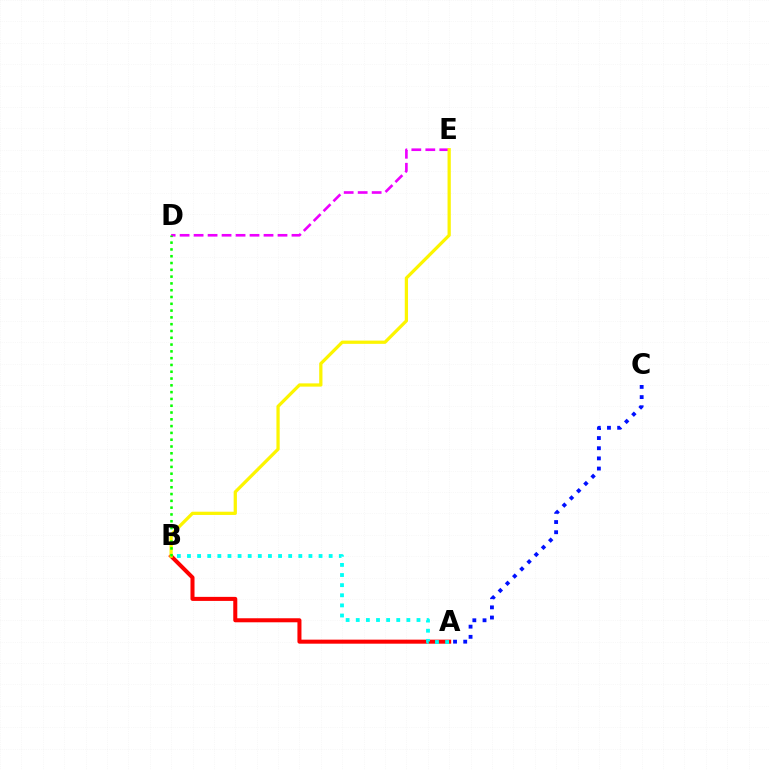{('A', 'B'): [{'color': '#ff0000', 'line_style': 'solid', 'thickness': 2.9}, {'color': '#00fff6', 'line_style': 'dotted', 'thickness': 2.75}], ('D', 'E'): [{'color': '#ee00ff', 'line_style': 'dashed', 'thickness': 1.9}], ('B', 'E'): [{'color': '#fcf500', 'line_style': 'solid', 'thickness': 2.34}], ('B', 'D'): [{'color': '#08ff00', 'line_style': 'dotted', 'thickness': 1.85}], ('A', 'C'): [{'color': '#0010ff', 'line_style': 'dotted', 'thickness': 2.76}]}